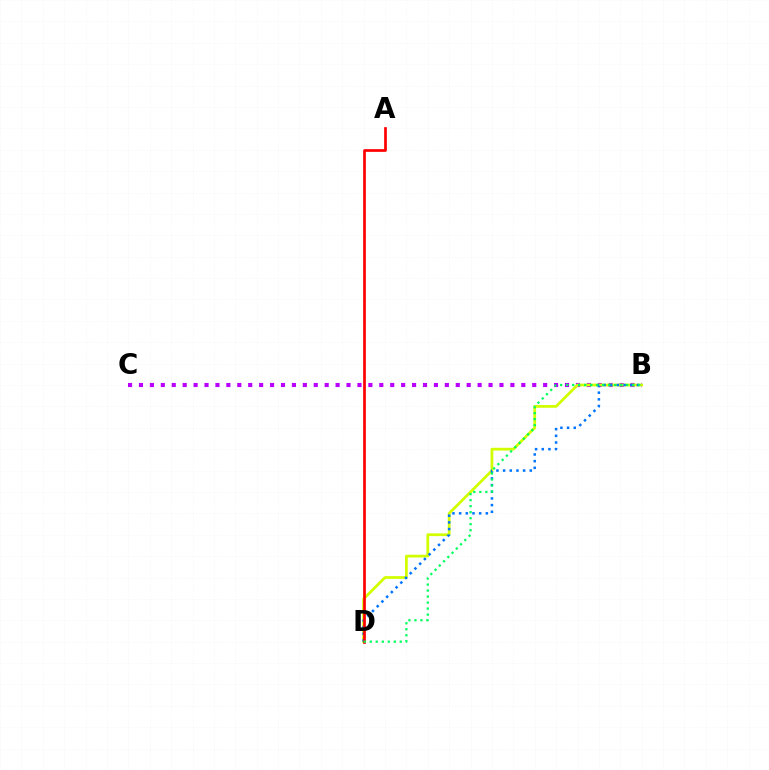{('B', 'C'): [{'color': '#b900ff', 'line_style': 'dotted', 'thickness': 2.97}], ('B', 'D'): [{'color': '#d1ff00', 'line_style': 'solid', 'thickness': 1.99}, {'color': '#0074ff', 'line_style': 'dotted', 'thickness': 1.81}, {'color': '#00ff5c', 'line_style': 'dotted', 'thickness': 1.63}], ('A', 'D'): [{'color': '#ff0000', 'line_style': 'solid', 'thickness': 1.95}]}